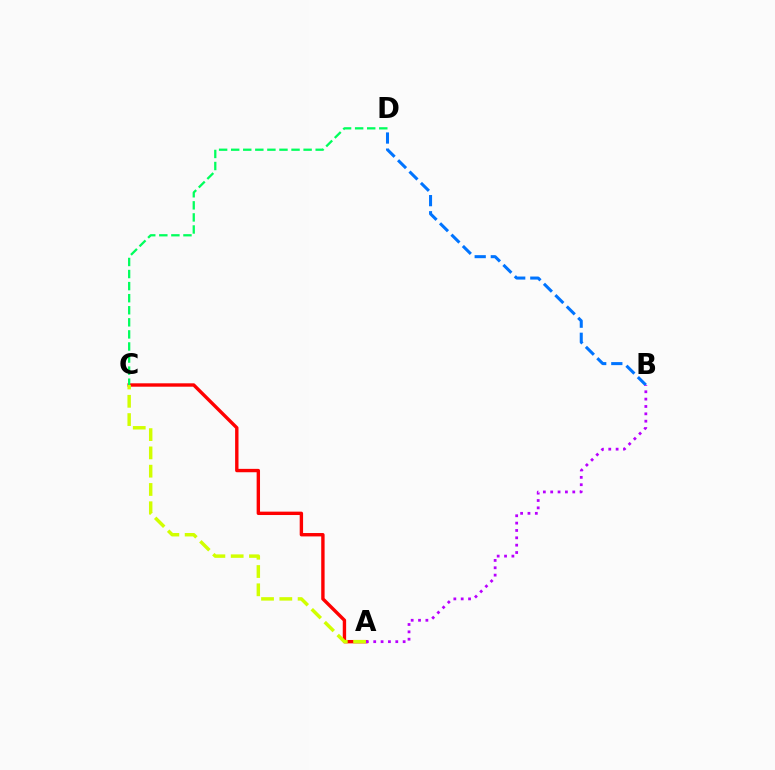{('A', 'C'): [{'color': '#ff0000', 'line_style': 'solid', 'thickness': 2.43}, {'color': '#d1ff00', 'line_style': 'dashed', 'thickness': 2.48}], ('B', 'D'): [{'color': '#0074ff', 'line_style': 'dashed', 'thickness': 2.19}], ('A', 'B'): [{'color': '#b900ff', 'line_style': 'dotted', 'thickness': 2.0}], ('C', 'D'): [{'color': '#00ff5c', 'line_style': 'dashed', 'thickness': 1.64}]}